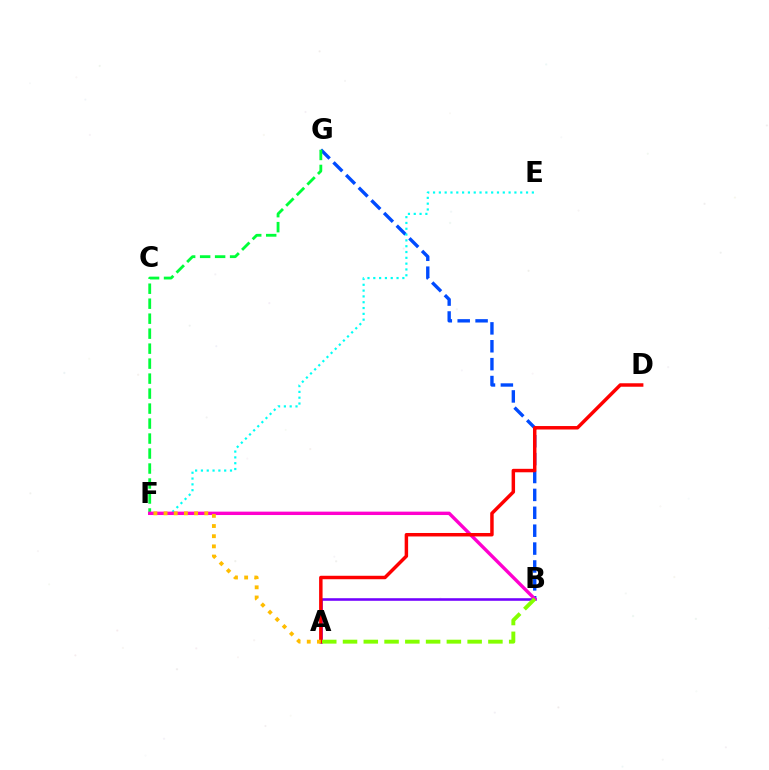{('B', 'G'): [{'color': '#004bff', 'line_style': 'dashed', 'thickness': 2.43}], ('A', 'B'): [{'color': '#7200ff', 'line_style': 'solid', 'thickness': 1.85}, {'color': '#84ff00', 'line_style': 'dashed', 'thickness': 2.82}], ('E', 'F'): [{'color': '#00fff6', 'line_style': 'dotted', 'thickness': 1.58}], ('F', 'G'): [{'color': '#00ff39', 'line_style': 'dashed', 'thickness': 2.04}], ('B', 'F'): [{'color': '#ff00cf', 'line_style': 'solid', 'thickness': 2.44}], ('A', 'D'): [{'color': '#ff0000', 'line_style': 'solid', 'thickness': 2.5}], ('A', 'F'): [{'color': '#ffbd00', 'line_style': 'dotted', 'thickness': 2.76}]}